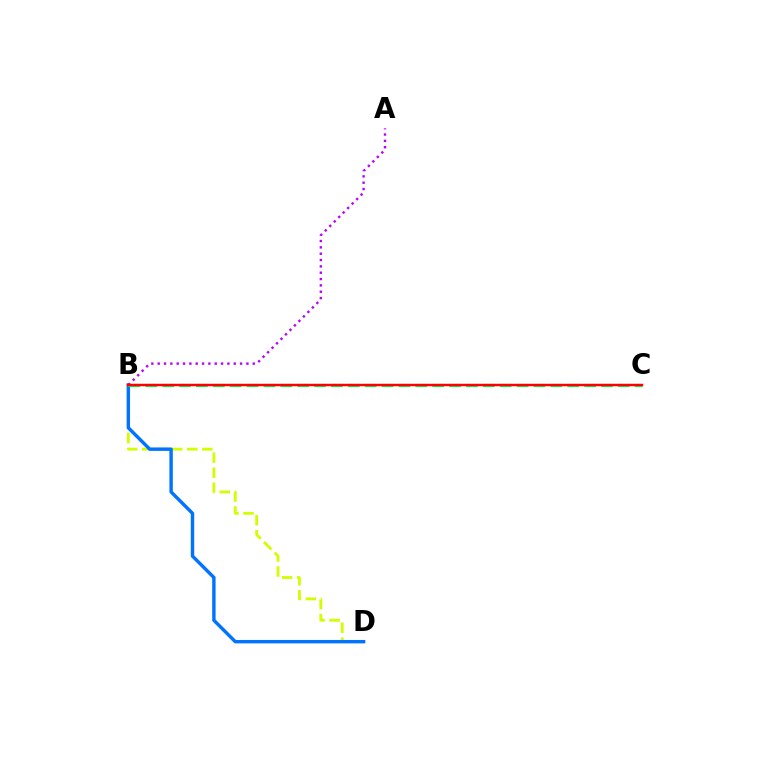{('B', 'D'): [{'color': '#d1ff00', 'line_style': 'dashed', 'thickness': 2.04}, {'color': '#0074ff', 'line_style': 'solid', 'thickness': 2.46}], ('B', 'C'): [{'color': '#00ff5c', 'line_style': 'dashed', 'thickness': 2.29}, {'color': '#ff0000', 'line_style': 'solid', 'thickness': 1.76}], ('A', 'B'): [{'color': '#b900ff', 'line_style': 'dotted', 'thickness': 1.72}]}